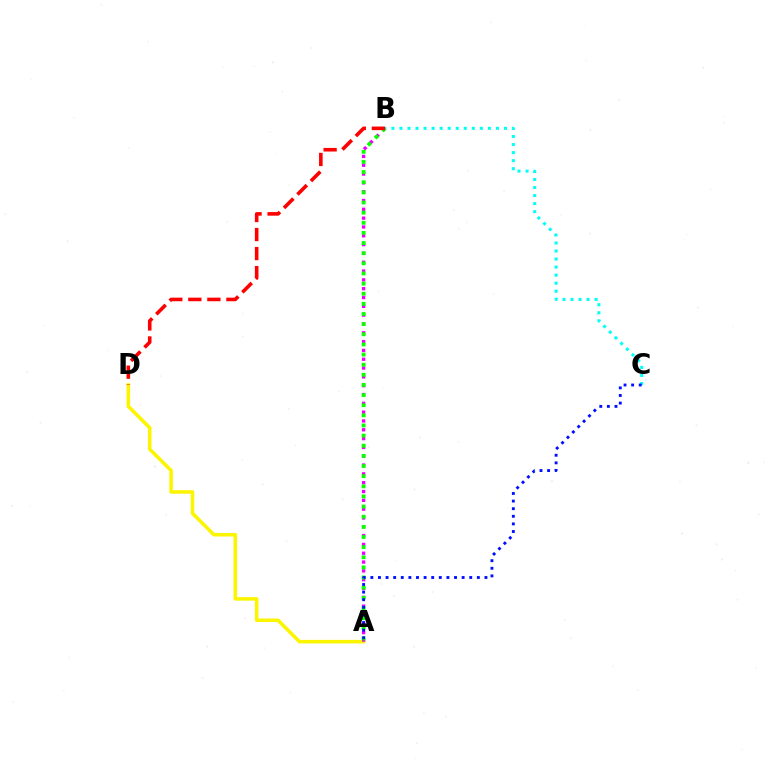{('A', 'D'): [{'color': '#fcf500', 'line_style': 'solid', 'thickness': 2.56}], ('B', 'C'): [{'color': '#00fff6', 'line_style': 'dotted', 'thickness': 2.18}], ('A', 'B'): [{'color': '#ee00ff', 'line_style': 'dotted', 'thickness': 2.4}, {'color': '#08ff00', 'line_style': 'dotted', 'thickness': 2.75}], ('A', 'C'): [{'color': '#0010ff', 'line_style': 'dotted', 'thickness': 2.07}], ('B', 'D'): [{'color': '#ff0000', 'line_style': 'dashed', 'thickness': 2.59}]}